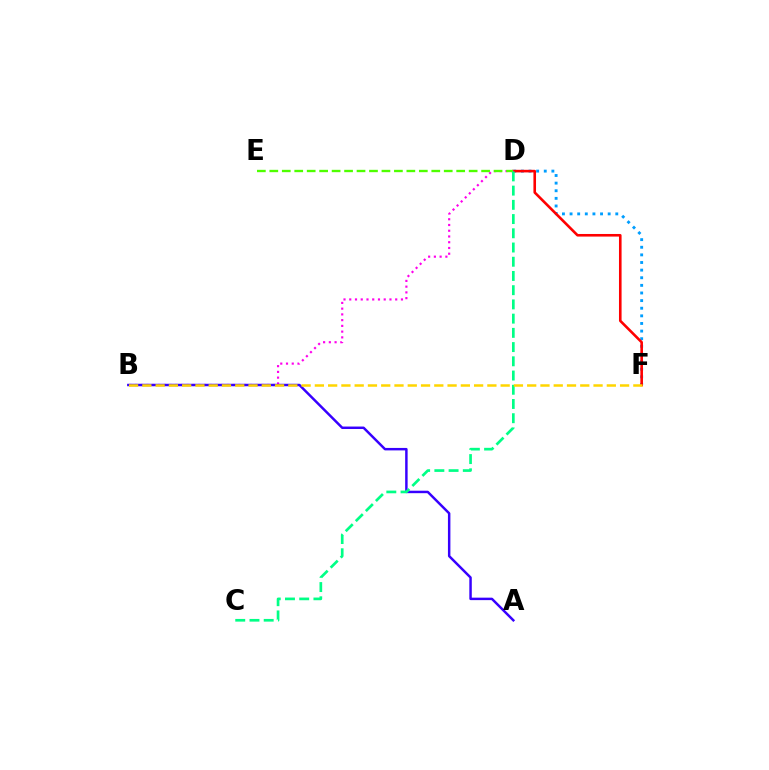{('D', 'F'): [{'color': '#009eff', 'line_style': 'dotted', 'thickness': 2.07}, {'color': '#ff0000', 'line_style': 'solid', 'thickness': 1.87}], ('B', 'D'): [{'color': '#ff00ed', 'line_style': 'dotted', 'thickness': 1.56}], ('D', 'E'): [{'color': '#4fff00', 'line_style': 'dashed', 'thickness': 1.69}], ('A', 'B'): [{'color': '#3700ff', 'line_style': 'solid', 'thickness': 1.78}], ('C', 'D'): [{'color': '#00ff86', 'line_style': 'dashed', 'thickness': 1.93}], ('B', 'F'): [{'color': '#ffd500', 'line_style': 'dashed', 'thickness': 1.8}]}